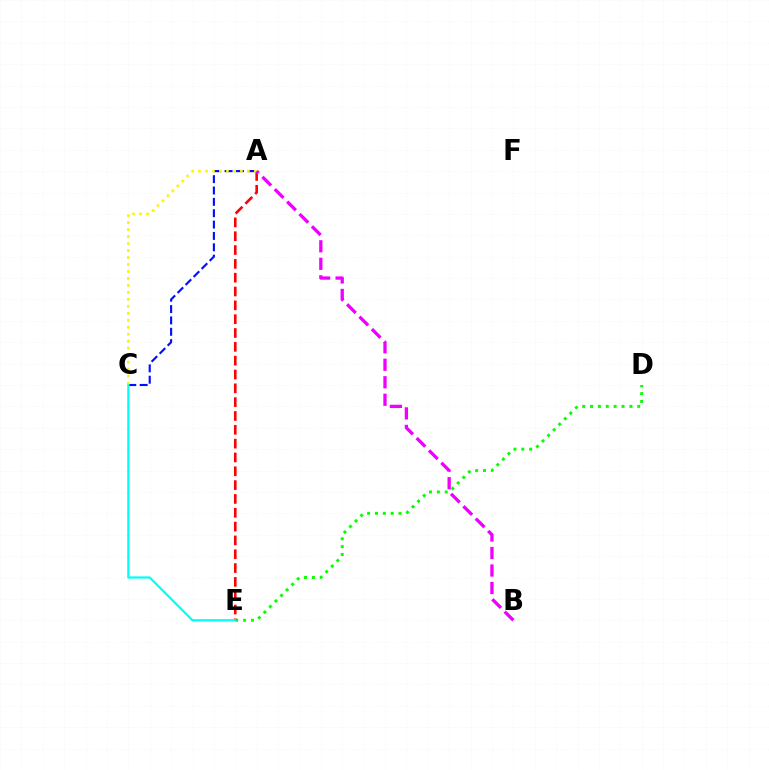{('D', 'E'): [{'color': '#08ff00', 'line_style': 'dotted', 'thickness': 2.14}], ('A', 'E'): [{'color': '#ff0000', 'line_style': 'dashed', 'thickness': 1.88}], ('A', 'C'): [{'color': '#0010ff', 'line_style': 'dashed', 'thickness': 1.54}, {'color': '#fcf500', 'line_style': 'dotted', 'thickness': 1.9}], ('C', 'E'): [{'color': '#00fff6', 'line_style': 'solid', 'thickness': 1.59}], ('A', 'B'): [{'color': '#ee00ff', 'line_style': 'dashed', 'thickness': 2.38}]}